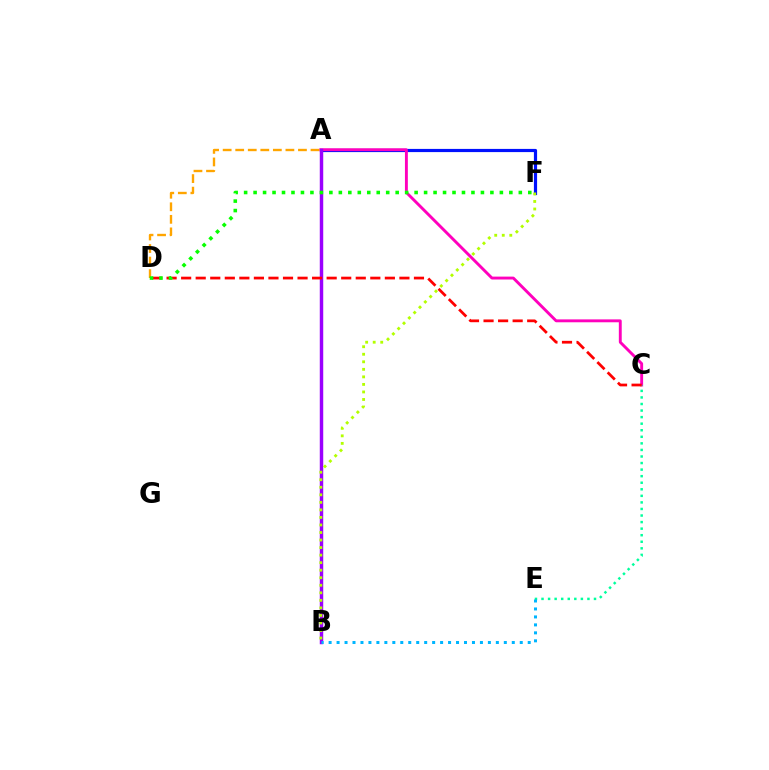{('A', 'F'): [{'color': '#0010ff', 'line_style': 'solid', 'thickness': 2.3}], ('A', 'C'): [{'color': '#ff00bd', 'line_style': 'solid', 'thickness': 2.08}], ('A', 'B'): [{'color': '#9b00ff', 'line_style': 'solid', 'thickness': 2.49}], ('A', 'D'): [{'color': '#ffa500', 'line_style': 'dashed', 'thickness': 1.7}], ('C', 'E'): [{'color': '#00ff9d', 'line_style': 'dotted', 'thickness': 1.78}], ('B', 'E'): [{'color': '#00b5ff', 'line_style': 'dotted', 'thickness': 2.16}], ('C', 'D'): [{'color': '#ff0000', 'line_style': 'dashed', 'thickness': 1.98}], ('D', 'F'): [{'color': '#08ff00', 'line_style': 'dotted', 'thickness': 2.57}], ('B', 'F'): [{'color': '#b3ff00', 'line_style': 'dotted', 'thickness': 2.05}]}